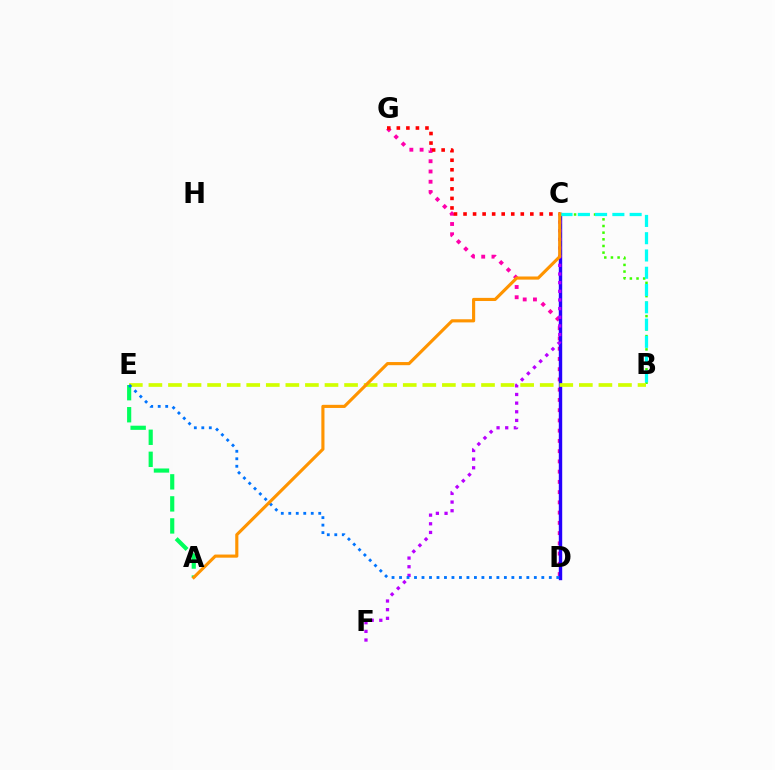{('D', 'G'): [{'color': '#ff00ac', 'line_style': 'dotted', 'thickness': 2.78}], ('C', 'D'): [{'color': '#2500ff', 'line_style': 'solid', 'thickness': 2.45}], ('C', 'F'): [{'color': '#b900ff', 'line_style': 'dotted', 'thickness': 2.35}], ('C', 'G'): [{'color': '#ff0000', 'line_style': 'dotted', 'thickness': 2.59}], ('B', 'C'): [{'color': '#3dff00', 'line_style': 'dotted', 'thickness': 1.81}, {'color': '#00fff6', 'line_style': 'dashed', 'thickness': 2.35}], ('B', 'E'): [{'color': '#d1ff00', 'line_style': 'dashed', 'thickness': 2.66}], ('A', 'E'): [{'color': '#00ff5c', 'line_style': 'dashed', 'thickness': 2.99}], ('D', 'E'): [{'color': '#0074ff', 'line_style': 'dotted', 'thickness': 2.03}], ('A', 'C'): [{'color': '#ff9400', 'line_style': 'solid', 'thickness': 2.25}]}